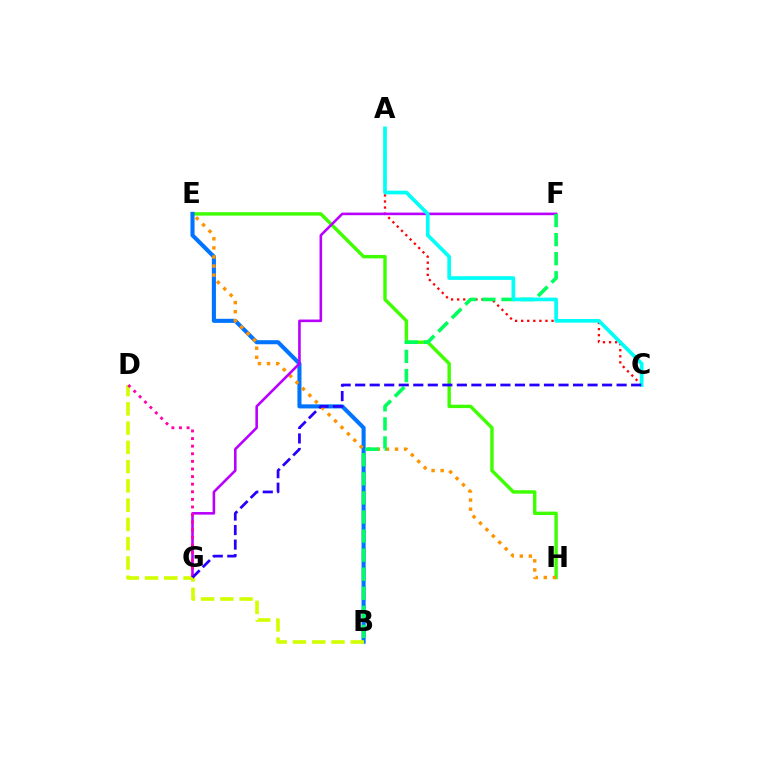{('E', 'H'): [{'color': '#3dff00', 'line_style': 'solid', 'thickness': 2.45}, {'color': '#ff9400', 'line_style': 'dotted', 'thickness': 2.47}], ('A', 'C'): [{'color': '#ff0000', 'line_style': 'dotted', 'thickness': 1.65}, {'color': '#00fff6', 'line_style': 'solid', 'thickness': 2.65}], ('B', 'E'): [{'color': '#0074ff', 'line_style': 'solid', 'thickness': 2.94}], ('F', 'G'): [{'color': '#b900ff', 'line_style': 'solid', 'thickness': 1.87}], ('B', 'D'): [{'color': '#d1ff00', 'line_style': 'dashed', 'thickness': 2.62}], ('D', 'G'): [{'color': '#ff00ac', 'line_style': 'dotted', 'thickness': 2.07}], ('B', 'F'): [{'color': '#00ff5c', 'line_style': 'dashed', 'thickness': 2.59}], ('C', 'G'): [{'color': '#2500ff', 'line_style': 'dashed', 'thickness': 1.97}]}